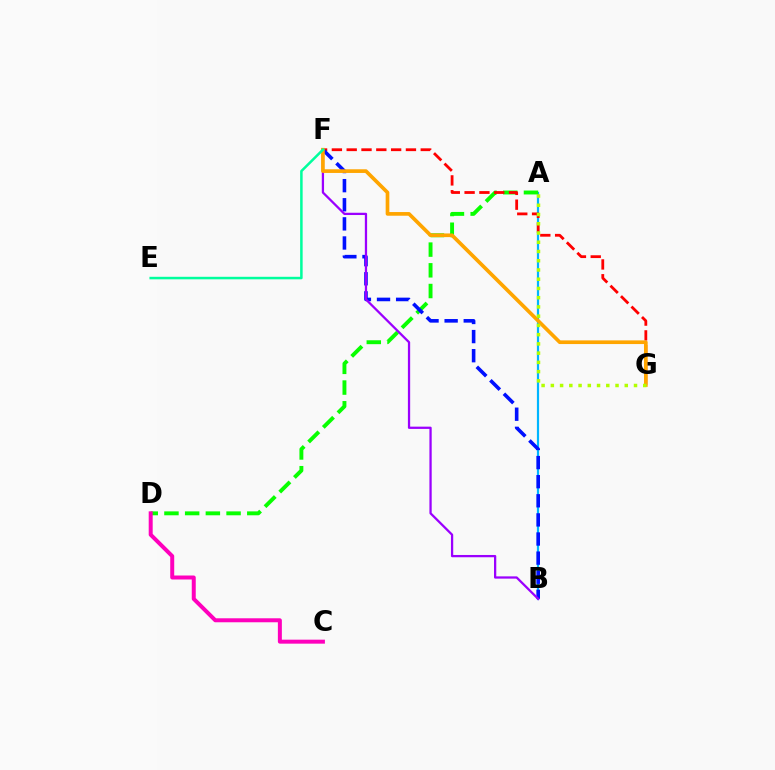{('A', 'B'): [{'color': '#00b5ff', 'line_style': 'solid', 'thickness': 1.58}], ('A', 'D'): [{'color': '#08ff00', 'line_style': 'dashed', 'thickness': 2.81}], ('F', 'G'): [{'color': '#ff0000', 'line_style': 'dashed', 'thickness': 2.01}, {'color': '#ffa500', 'line_style': 'solid', 'thickness': 2.65}], ('B', 'F'): [{'color': '#0010ff', 'line_style': 'dashed', 'thickness': 2.6}, {'color': '#9b00ff', 'line_style': 'solid', 'thickness': 1.63}], ('C', 'D'): [{'color': '#ff00bd', 'line_style': 'solid', 'thickness': 2.87}], ('E', 'F'): [{'color': '#00ff9d', 'line_style': 'solid', 'thickness': 1.81}], ('A', 'G'): [{'color': '#b3ff00', 'line_style': 'dotted', 'thickness': 2.51}]}